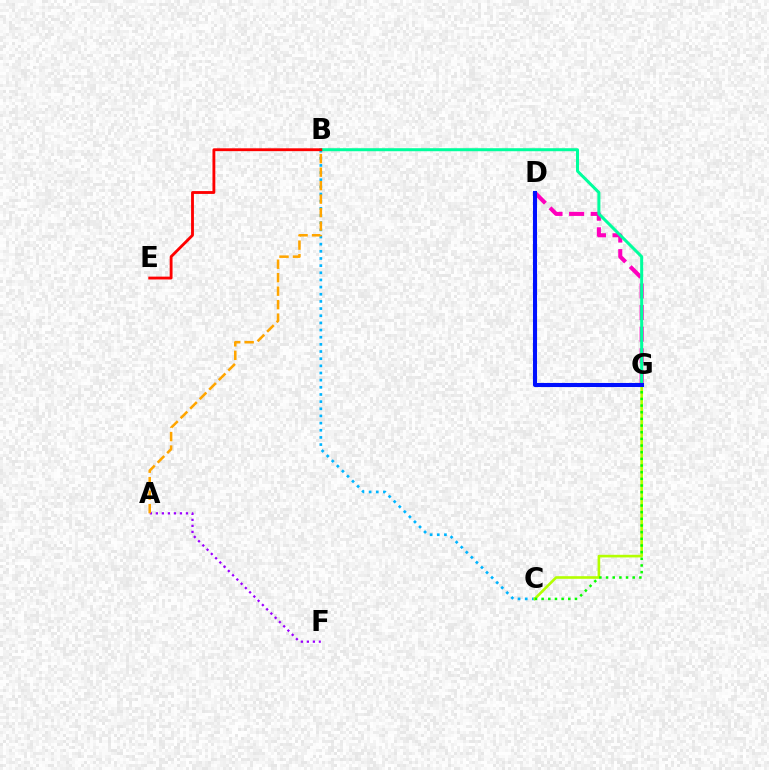{('B', 'C'): [{'color': '#00b5ff', 'line_style': 'dotted', 'thickness': 1.94}], ('A', 'F'): [{'color': '#9b00ff', 'line_style': 'dotted', 'thickness': 1.64}], ('D', 'G'): [{'color': '#ff00bd', 'line_style': 'dashed', 'thickness': 2.93}, {'color': '#0010ff', 'line_style': 'solid', 'thickness': 2.93}], ('A', 'B'): [{'color': '#ffa500', 'line_style': 'dashed', 'thickness': 1.83}], ('C', 'G'): [{'color': '#b3ff00', 'line_style': 'solid', 'thickness': 1.89}, {'color': '#08ff00', 'line_style': 'dotted', 'thickness': 1.81}], ('B', 'G'): [{'color': '#00ff9d', 'line_style': 'solid', 'thickness': 2.17}], ('B', 'E'): [{'color': '#ff0000', 'line_style': 'solid', 'thickness': 2.05}]}